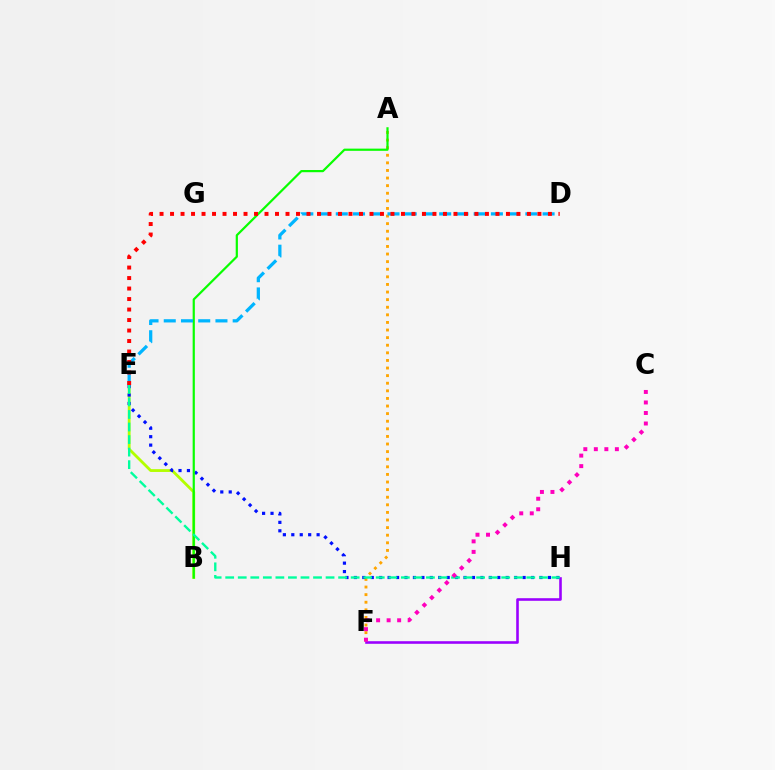{('A', 'F'): [{'color': '#ffa500', 'line_style': 'dotted', 'thickness': 2.06}], ('F', 'H'): [{'color': '#9b00ff', 'line_style': 'solid', 'thickness': 1.87}], ('B', 'E'): [{'color': '#b3ff00', 'line_style': 'solid', 'thickness': 2.02}], ('E', 'H'): [{'color': '#0010ff', 'line_style': 'dotted', 'thickness': 2.29}, {'color': '#00ff9d', 'line_style': 'dashed', 'thickness': 1.7}], ('A', 'B'): [{'color': '#08ff00', 'line_style': 'solid', 'thickness': 1.59}], ('D', 'E'): [{'color': '#00b5ff', 'line_style': 'dashed', 'thickness': 2.34}, {'color': '#ff0000', 'line_style': 'dotted', 'thickness': 2.85}], ('C', 'F'): [{'color': '#ff00bd', 'line_style': 'dotted', 'thickness': 2.86}]}